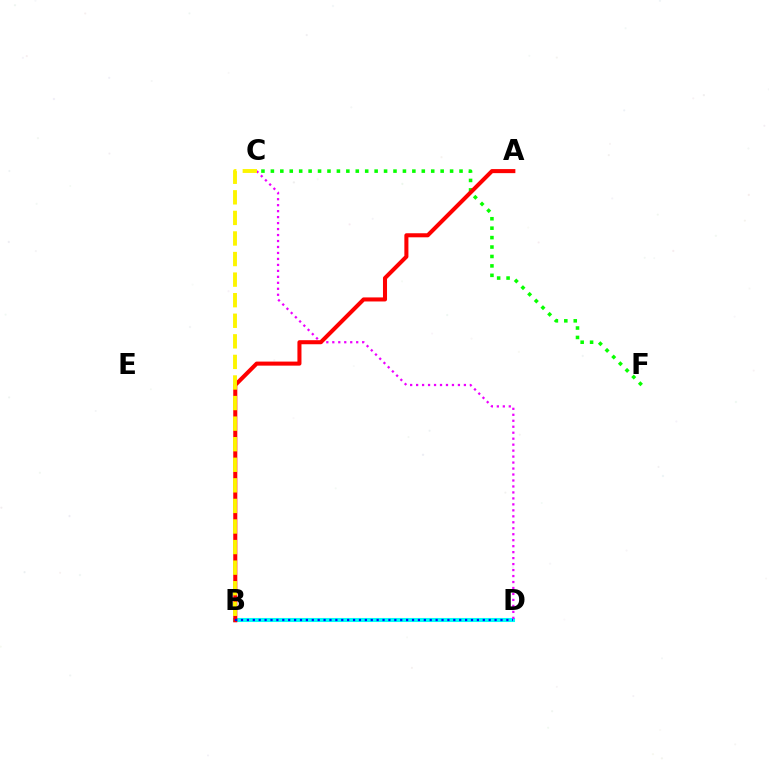{('B', 'D'): [{'color': '#00fff6', 'line_style': 'solid', 'thickness': 2.94}, {'color': '#0010ff', 'line_style': 'dotted', 'thickness': 1.6}], ('C', 'D'): [{'color': '#ee00ff', 'line_style': 'dotted', 'thickness': 1.62}], ('C', 'F'): [{'color': '#08ff00', 'line_style': 'dotted', 'thickness': 2.56}], ('A', 'B'): [{'color': '#ff0000', 'line_style': 'solid', 'thickness': 2.92}], ('B', 'C'): [{'color': '#fcf500', 'line_style': 'dashed', 'thickness': 2.79}]}